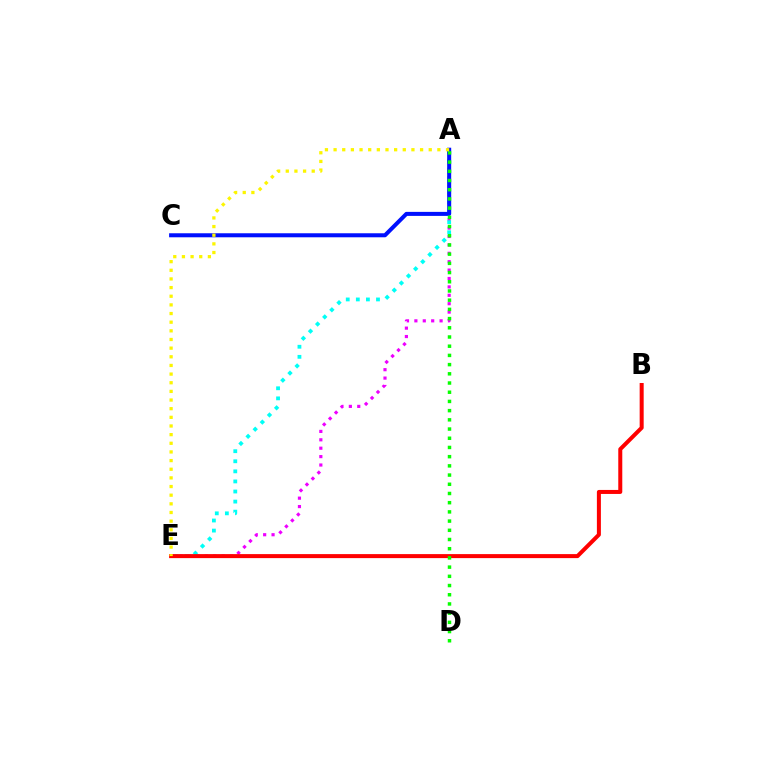{('A', 'E'): [{'color': '#ee00ff', 'line_style': 'dotted', 'thickness': 2.28}, {'color': '#00fff6', 'line_style': 'dotted', 'thickness': 2.74}, {'color': '#fcf500', 'line_style': 'dotted', 'thickness': 2.35}], ('B', 'E'): [{'color': '#ff0000', 'line_style': 'solid', 'thickness': 2.89}], ('A', 'C'): [{'color': '#0010ff', 'line_style': 'solid', 'thickness': 2.9}], ('A', 'D'): [{'color': '#08ff00', 'line_style': 'dotted', 'thickness': 2.5}]}